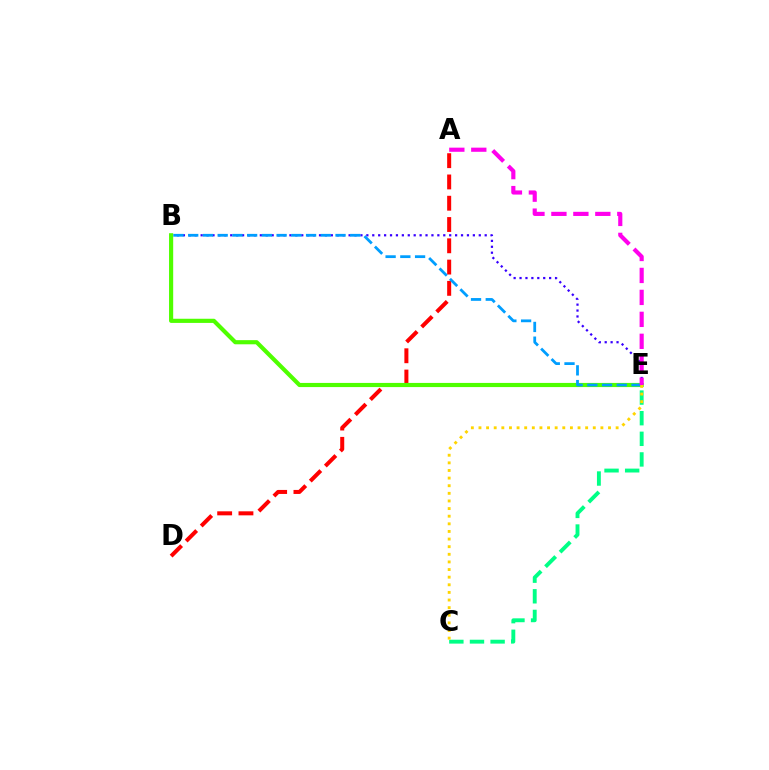{('C', 'E'): [{'color': '#00ff86', 'line_style': 'dashed', 'thickness': 2.8}, {'color': '#ffd500', 'line_style': 'dotted', 'thickness': 2.07}], ('B', 'E'): [{'color': '#3700ff', 'line_style': 'dotted', 'thickness': 1.61}, {'color': '#4fff00', 'line_style': 'solid', 'thickness': 2.99}, {'color': '#009eff', 'line_style': 'dashed', 'thickness': 2.0}], ('A', 'D'): [{'color': '#ff0000', 'line_style': 'dashed', 'thickness': 2.89}], ('A', 'E'): [{'color': '#ff00ed', 'line_style': 'dashed', 'thickness': 2.98}]}